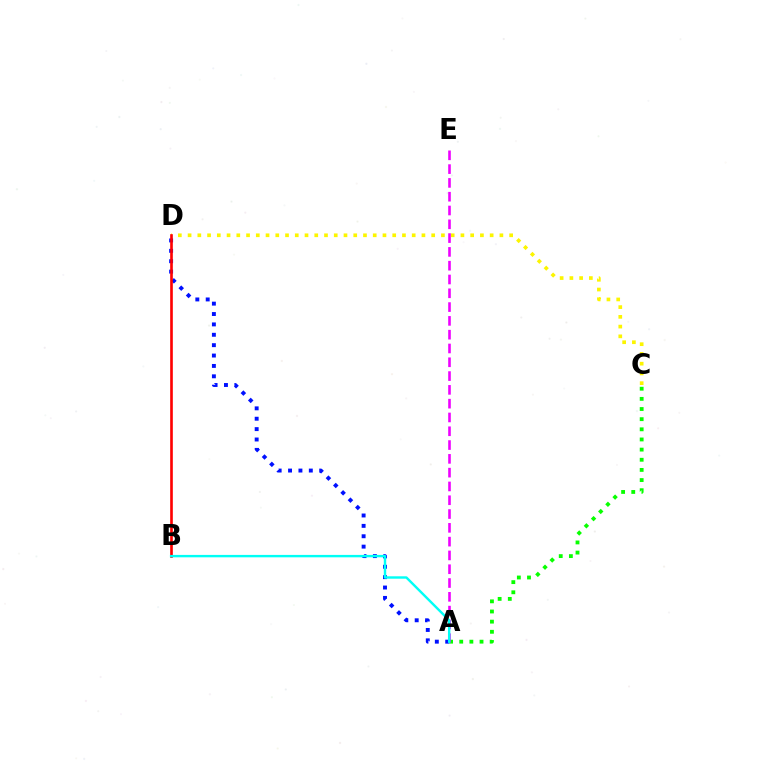{('A', 'C'): [{'color': '#08ff00', 'line_style': 'dotted', 'thickness': 2.76}], ('C', 'D'): [{'color': '#fcf500', 'line_style': 'dotted', 'thickness': 2.65}], ('A', 'D'): [{'color': '#0010ff', 'line_style': 'dotted', 'thickness': 2.82}], ('A', 'E'): [{'color': '#ee00ff', 'line_style': 'dashed', 'thickness': 1.87}], ('B', 'D'): [{'color': '#ff0000', 'line_style': 'solid', 'thickness': 1.9}], ('A', 'B'): [{'color': '#00fff6', 'line_style': 'solid', 'thickness': 1.74}]}